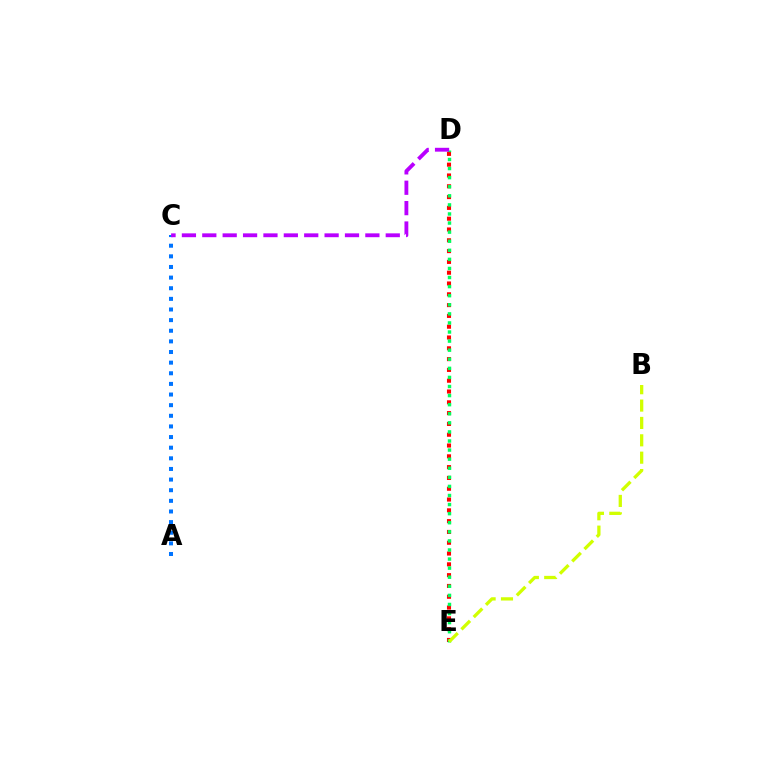{('A', 'C'): [{'color': '#0074ff', 'line_style': 'dotted', 'thickness': 2.89}], ('D', 'E'): [{'color': '#ff0000', 'line_style': 'dotted', 'thickness': 2.93}, {'color': '#00ff5c', 'line_style': 'dotted', 'thickness': 2.47}], ('C', 'D'): [{'color': '#b900ff', 'line_style': 'dashed', 'thickness': 2.77}], ('B', 'E'): [{'color': '#d1ff00', 'line_style': 'dashed', 'thickness': 2.36}]}